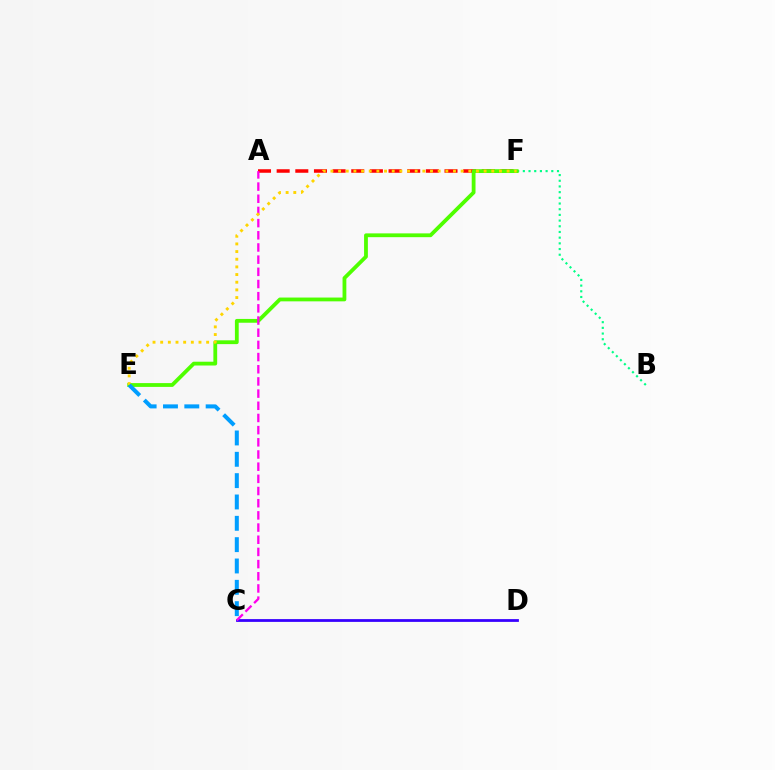{('B', 'F'): [{'color': '#00ff86', 'line_style': 'dotted', 'thickness': 1.55}], ('A', 'F'): [{'color': '#ff0000', 'line_style': 'dashed', 'thickness': 2.53}], ('E', 'F'): [{'color': '#4fff00', 'line_style': 'solid', 'thickness': 2.73}, {'color': '#ffd500', 'line_style': 'dotted', 'thickness': 2.08}], ('C', 'D'): [{'color': '#3700ff', 'line_style': 'solid', 'thickness': 2.01}], ('A', 'C'): [{'color': '#ff00ed', 'line_style': 'dashed', 'thickness': 1.65}], ('C', 'E'): [{'color': '#009eff', 'line_style': 'dashed', 'thickness': 2.9}]}